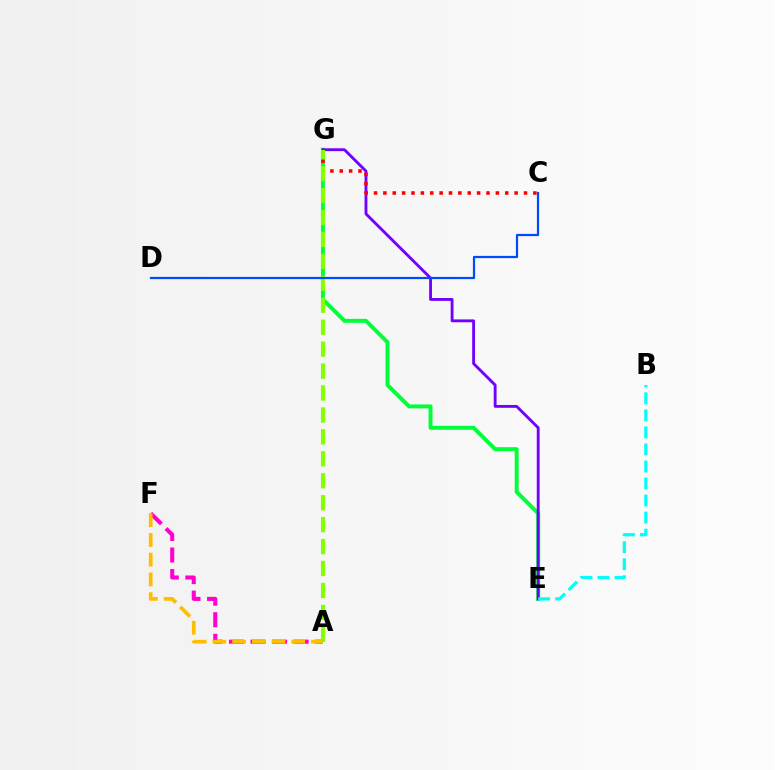{('E', 'G'): [{'color': '#00ff39', 'line_style': 'solid', 'thickness': 2.84}, {'color': '#7200ff', 'line_style': 'solid', 'thickness': 2.06}], ('C', 'G'): [{'color': '#ff0000', 'line_style': 'dotted', 'thickness': 2.55}], ('A', 'F'): [{'color': '#ff00cf', 'line_style': 'dashed', 'thickness': 2.93}, {'color': '#ffbd00', 'line_style': 'dashed', 'thickness': 2.68}], ('B', 'E'): [{'color': '#00fff6', 'line_style': 'dashed', 'thickness': 2.32}], ('A', 'G'): [{'color': '#84ff00', 'line_style': 'dashed', 'thickness': 2.98}], ('C', 'D'): [{'color': '#004bff', 'line_style': 'solid', 'thickness': 1.6}]}